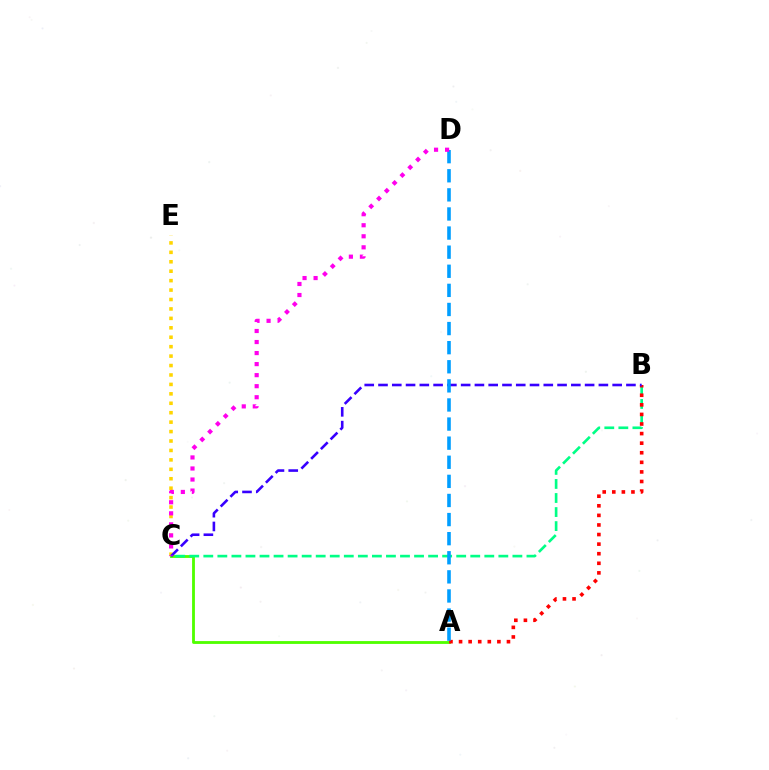{('C', 'E'): [{'color': '#ffd500', 'line_style': 'dotted', 'thickness': 2.56}], ('A', 'C'): [{'color': '#4fff00', 'line_style': 'solid', 'thickness': 2.03}], ('B', 'C'): [{'color': '#00ff86', 'line_style': 'dashed', 'thickness': 1.91}, {'color': '#3700ff', 'line_style': 'dashed', 'thickness': 1.87}], ('A', 'B'): [{'color': '#ff0000', 'line_style': 'dotted', 'thickness': 2.6}], ('A', 'D'): [{'color': '#009eff', 'line_style': 'dashed', 'thickness': 2.59}], ('C', 'D'): [{'color': '#ff00ed', 'line_style': 'dotted', 'thickness': 3.0}]}